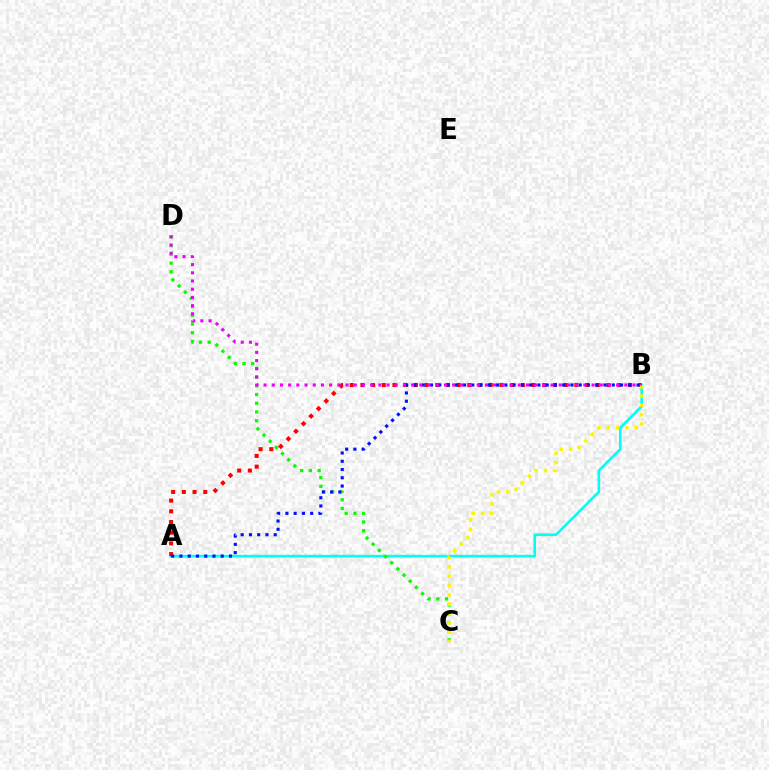{('A', 'B'): [{'color': '#00fff6', 'line_style': 'solid', 'thickness': 1.88}, {'color': '#ff0000', 'line_style': 'dotted', 'thickness': 2.91}, {'color': '#0010ff', 'line_style': 'dotted', 'thickness': 2.24}], ('C', 'D'): [{'color': '#08ff00', 'line_style': 'dotted', 'thickness': 2.37}], ('B', 'C'): [{'color': '#fcf500', 'line_style': 'dotted', 'thickness': 2.53}], ('B', 'D'): [{'color': '#ee00ff', 'line_style': 'dotted', 'thickness': 2.23}]}